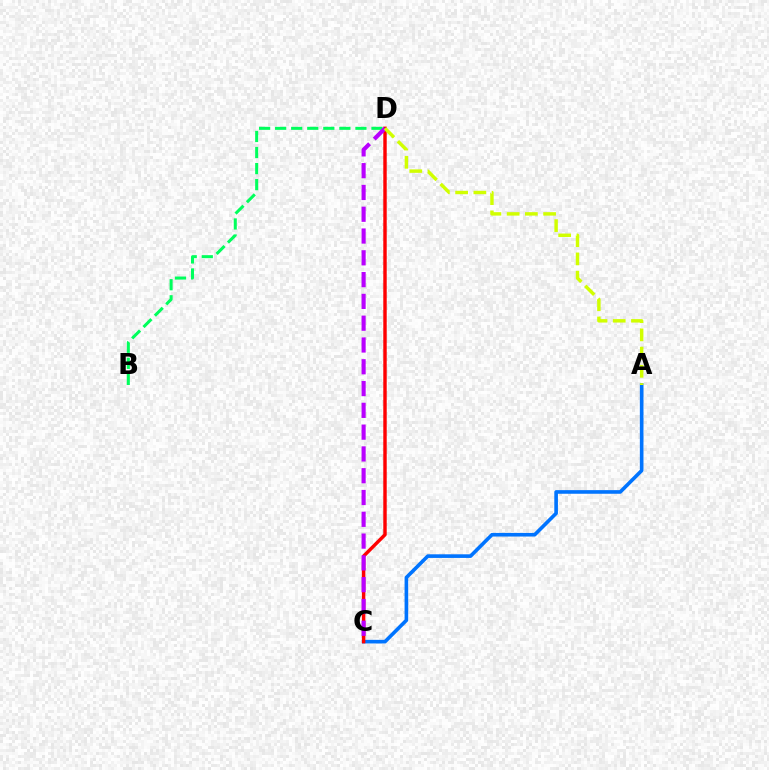{('A', 'C'): [{'color': '#0074ff', 'line_style': 'solid', 'thickness': 2.61}], ('B', 'D'): [{'color': '#00ff5c', 'line_style': 'dashed', 'thickness': 2.18}], ('C', 'D'): [{'color': '#ff0000', 'line_style': 'solid', 'thickness': 2.47}, {'color': '#b900ff', 'line_style': 'dashed', 'thickness': 2.96}], ('A', 'D'): [{'color': '#d1ff00', 'line_style': 'dashed', 'thickness': 2.48}]}